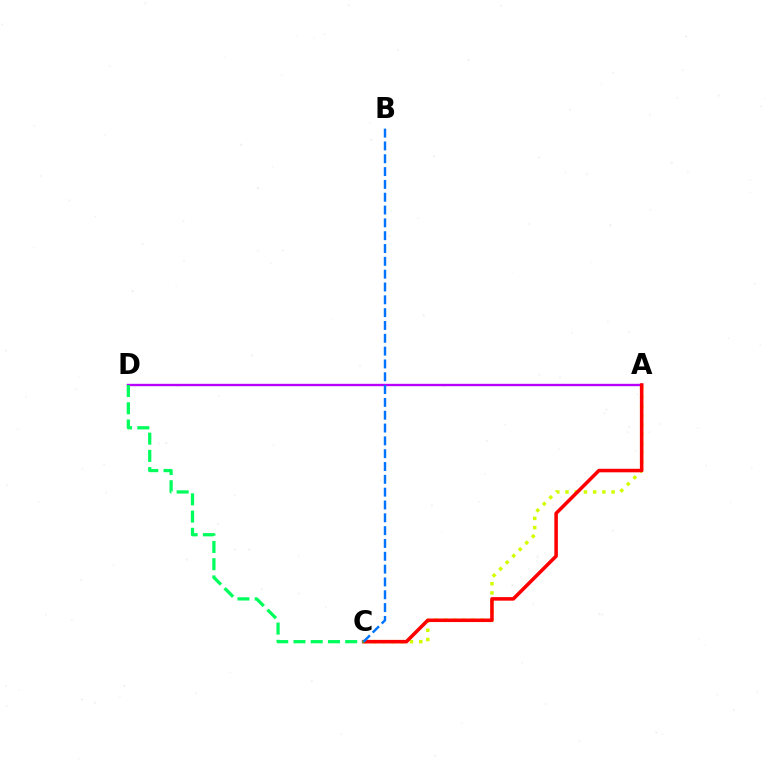{('A', 'C'): [{'color': '#d1ff00', 'line_style': 'dotted', 'thickness': 2.51}, {'color': '#ff0000', 'line_style': 'solid', 'thickness': 2.55}], ('A', 'D'): [{'color': '#b900ff', 'line_style': 'solid', 'thickness': 1.71}], ('C', 'D'): [{'color': '#00ff5c', 'line_style': 'dashed', 'thickness': 2.34}], ('B', 'C'): [{'color': '#0074ff', 'line_style': 'dashed', 'thickness': 1.74}]}